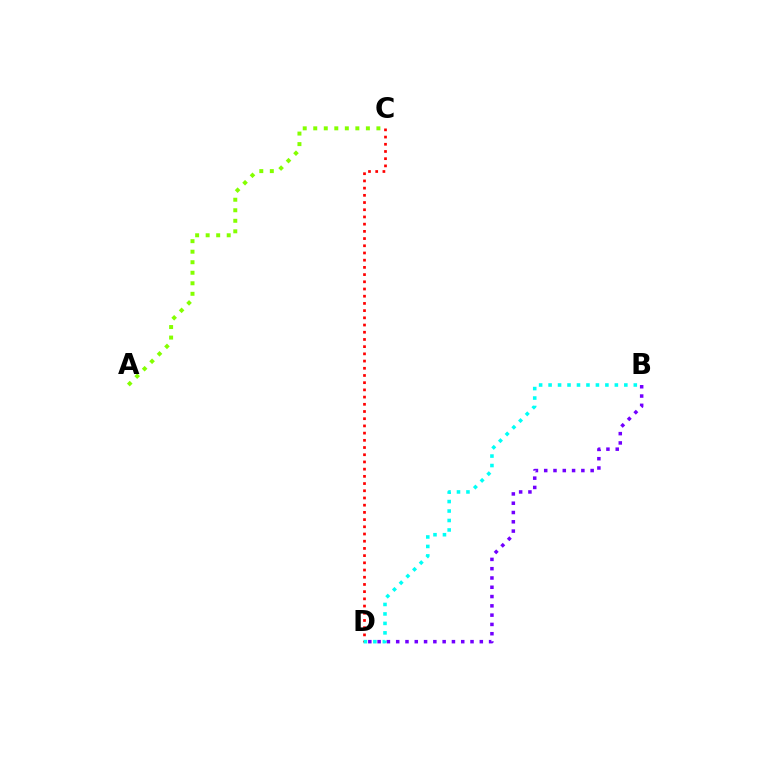{('A', 'C'): [{'color': '#84ff00', 'line_style': 'dotted', 'thickness': 2.86}], ('C', 'D'): [{'color': '#ff0000', 'line_style': 'dotted', 'thickness': 1.96}], ('B', 'D'): [{'color': '#7200ff', 'line_style': 'dotted', 'thickness': 2.52}, {'color': '#00fff6', 'line_style': 'dotted', 'thickness': 2.57}]}